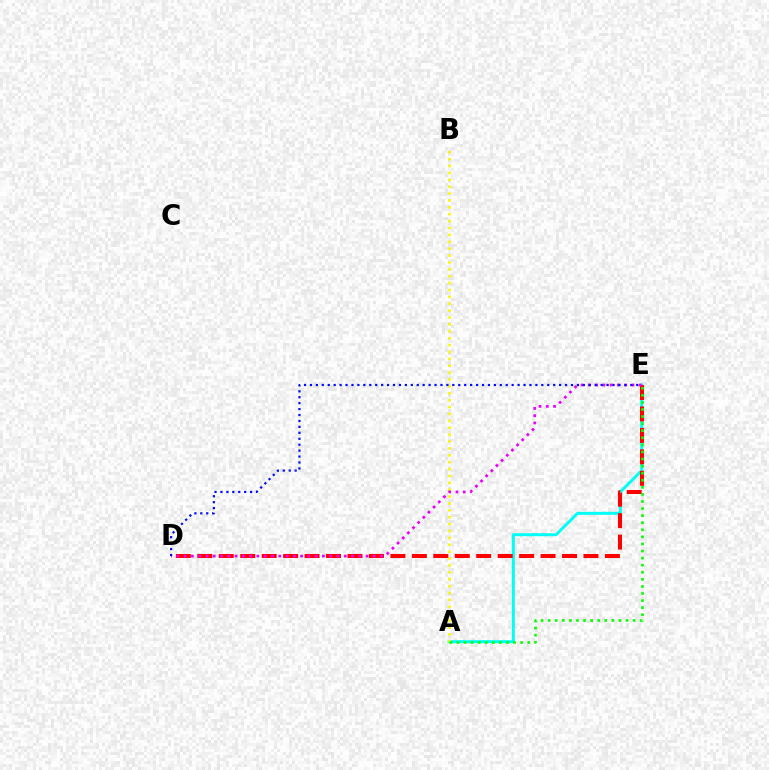{('A', 'E'): [{'color': '#00fff6', 'line_style': 'solid', 'thickness': 2.15}, {'color': '#08ff00', 'line_style': 'dotted', 'thickness': 1.92}], ('A', 'B'): [{'color': '#fcf500', 'line_style': 'dotted', 'thickness': 1.87}], ('D', 'E'): [{'color': '#ff0000', 'line_style': 'dashed', 'thickness': 2.91}, {'color': '#ee00ff', 'line_style': 'dotted', 'thickness': 1.98}, {'color': '#0010ff', 'line_style': 'dotted', 'thickness': 1.61}]}